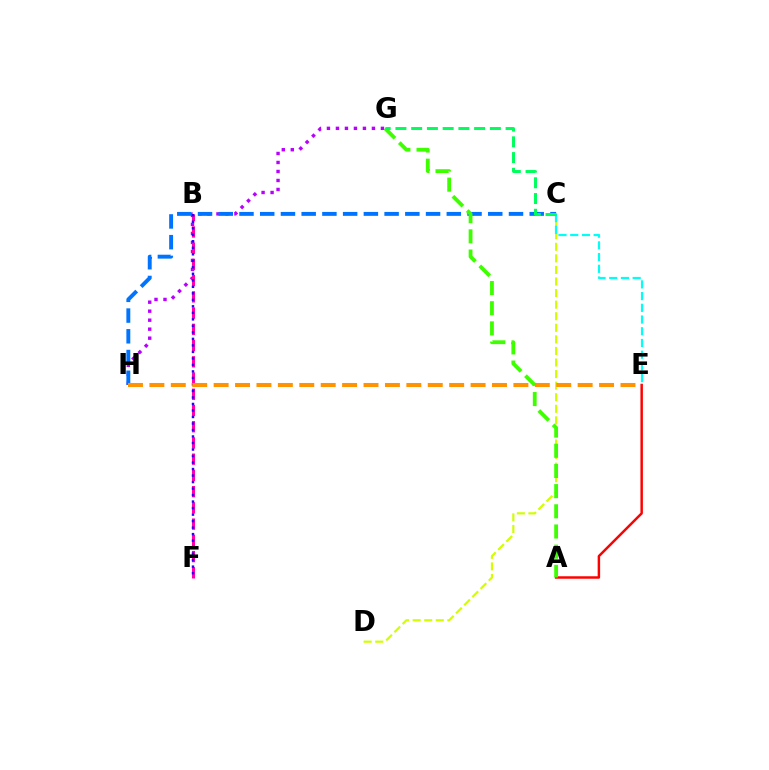{('A', 'E'): [{'color': '#ff0000', 'line_style': 'solid', 'thickness': 1.78}], ('C', 'D'): [{'color': '#d1ff00', 'line_style': 'dashed', 'thickness': 1.57}], ('G', 'H'): [{'color': '#b900ff', 'line_style': 'dotted', 'thickness': 2.45}], ('C', 'E'): [{'color': '#00fff6', 'line_style': 'dashed', 'thickness': 1.59}], ('B', 'F'): [{'color': '#ff00ac', 'line_style': 'dashed', 'thickness': 2.21}, {'color': '#2500ff', 'line_style': 'dotted', 'thickness': 1.77}], ('C', 'H'): [{'color': '#0074ff', 'line_style': 'dashed', 'thickness': 2.82}], ('A', 'G'): [{'color': '#3dff00', 'line_style': 'dashed', 'thickness': 2.74}], ('C', 'G'): [{'color': '#00ff5c', 'line_style': 'dashed', 'thickness': 2.14}], ('E', 'H'): [{'color': '#ff9400', 'line_style': 'dashed', 'thickness': 2.91}]}